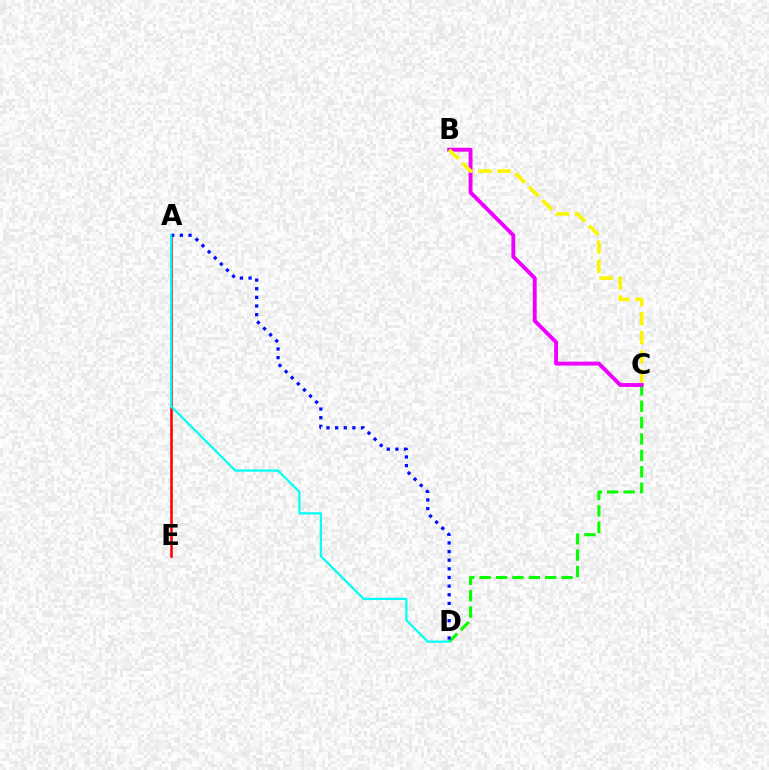{('C', 'D'): [{'color': '#08ff00', 'line_style': 'dashed', 'thickness': 2.23}], ('B', 'C'): [{'color': '#ee00ff', 'line_style': 'solid', 'thickness': 2.81}, {'color': '#fcf500', 'line_style': 'dashed', 'thickness': 2.59}], ('A', 'E'): [{'color': '#ff0000', 'line_style': 'solid', 'thickness': 1.84}], ('A', 'D'): [{'color': '#0010ff', 'line_style': 'dotted', 'thickness': 2.35}, {'color': '#00fff6', 'line_style': 'solid', 'thickness': 1.59}]}